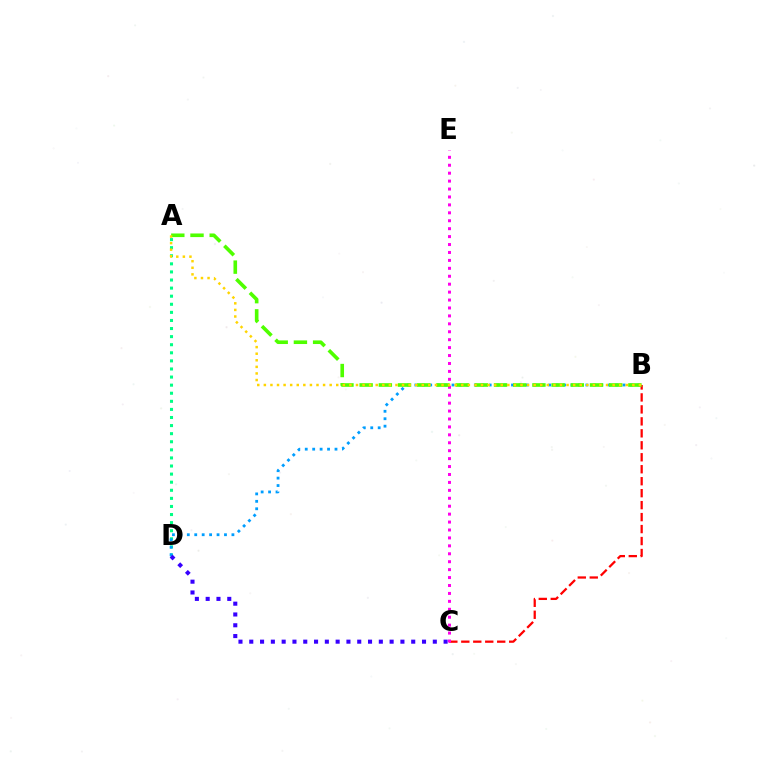{('B', 'C'): [{'color': '#ff0000', 'line_style': 'dashed', 'thickness': 1.63}], ('A', 'D'): [{'color': '#00ff86', 'line_style': 'dotted', 'thickness': 2.2}], ('B', 'D'): [{'color': '#009eff', 'line_style': 'dotted', 'thickness': 2.02}], ('C', 'D'): [{'color': '#3700ff', 'line_style': 'dotted', 'thickness': 2.93}], ('C', 'E'): [{'color': '#ff00ed', 'line_style': 'dotted', 'thickness': 2.15}], ('A', 'B'): [{'color': '#4fff00', 'line_style': 'dashed', 'thickness': 2.61}, {'color': '#ffd500', 'line_style': 'dotted', 'thickness': 1.79}]}